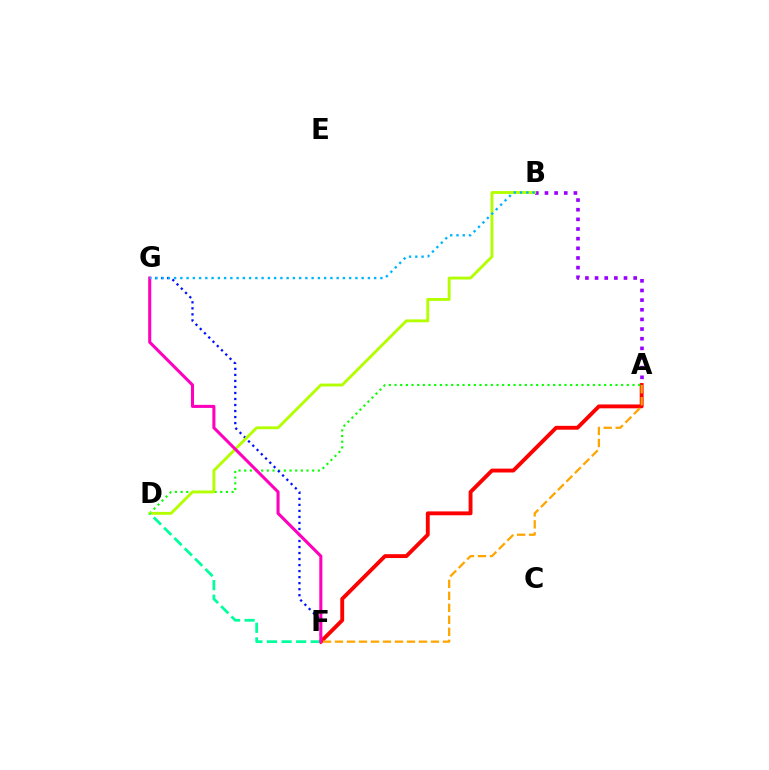{('A', 'B'): [{'color': '#9b00ff', 'line_style': 'dotted', 'thickness': 2.62}], ('A', 'F'): [{'color': '#ff0000', 'line_style': 'solid', 'thickness': 2.78}, {'color': '#ffa500', 'line_style': 'dashed', 'thickness': 1.63}], ('A', 'D'): [{'color': '#08ff00', 'line_style': 'dotted', 'thickness': 1.54}], ('F', 'G'): [{'color': '#0010ff', 'line_style': 'dotted', 'thickness': 1.64}, {'color': '#ff00bd', 'line_style': 'solid', 'thickness': 2.21}], ('B', 'D'): [{'color': '#b3ff00', 'line_style': 'solid', 'thickness': 2.06}], ('D', 'F'): [{'color': '#00ff9d', 'line_style': 'dashed', 'thickness': 1.98}], ('B', 'G'): [{'color': '#00b5ff', 'line_style': 'dotted', 'thickness': 1.7}]}